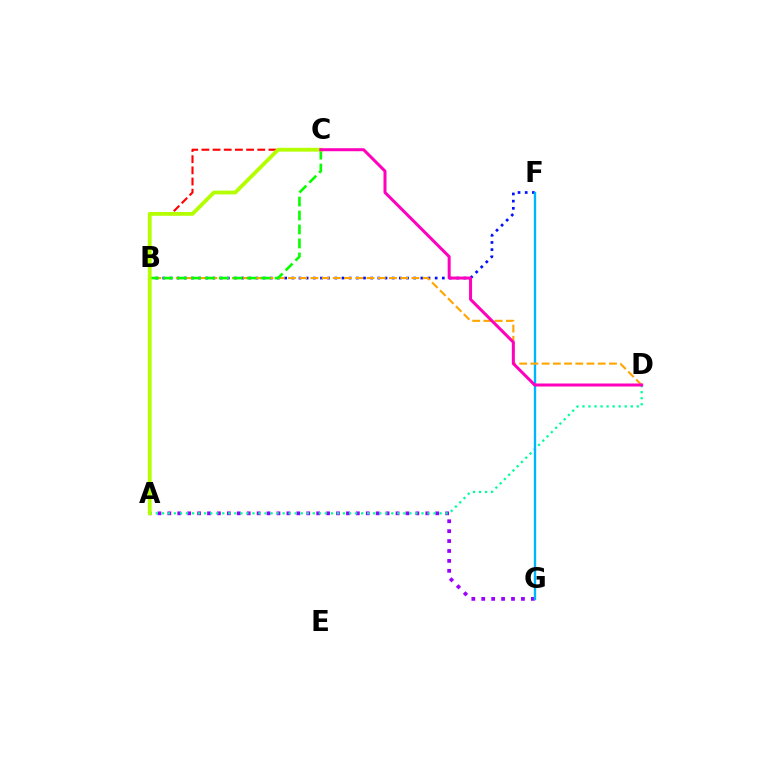{('A', 'G'): [{'color': '#9b00ff', 'line_style': 'dotted', 'thickness': 2.7}], ('B', 'F'): [{'color': '#0010ff', 'line_style': 'dotted', 'thickness': 1.95}], ('A', 'D'): [{'color': '#00ff9d', 'line_style': 'dotted', 'thickness': 1.64}], ('F', 'G'): [{'color': '#00b5ff', 'line_style': 'solid', 'thickness': 1.7}], ('B', 'D'): [{'color': '#ffa500', 'line_style': 'dashed', 'thickness': 1.52}], ('B', 'C'): [{'color': '#08ff00', 'line_style': 'dashed', 'thickness': 1.9}, {'color': '#ff0000', 'line_style': 'dashed', 'thickness': 1.52}], ('A', 'C'): [{'color': '#b3ff00', 'line_style': 'solid', 'thickness': 2.74}], ('C', 'D'): [{'color': '#ff00bd', 'line_style': 'solid', 'thickness': 2.16}]}